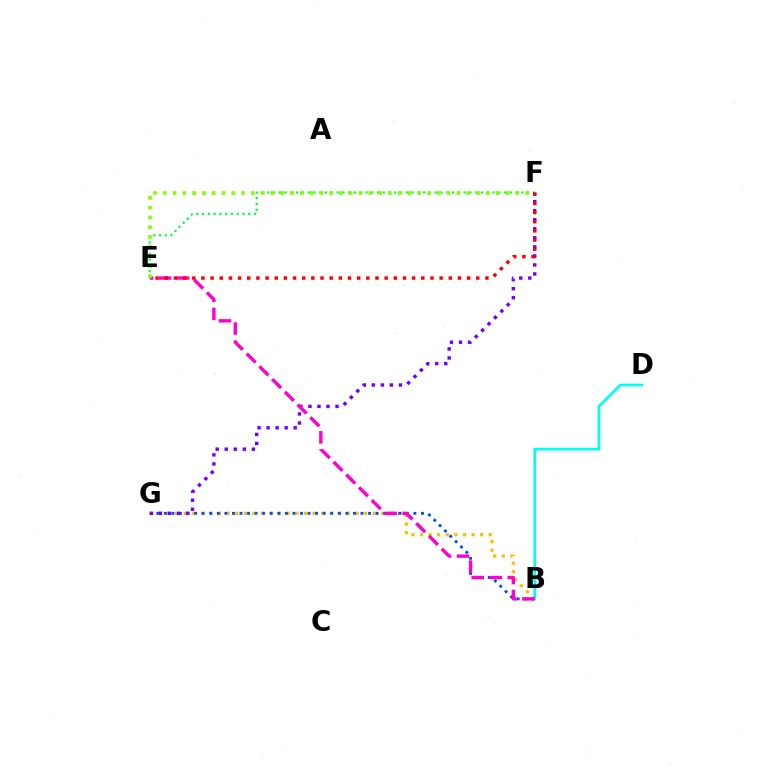{('B', 'G'): [{'color': '#ffbd00', 'line_style': 'dotted', 'thickness': 2.33}, {'color': '#004bff', 'line_style': 'dotted', 'thickness': 2.05}], ('E', 'F'): [{'color': '#00ff39', 'line_style': 'dotted', 'thickness': 1.57}, {'color': '#84ff00', 'line_style': 'dotted', 'thickness': 2.66}, {'color': '#ff0000', 'line_style': 'dotted', 'thickness': 2.49}], ('F', 'G'): [{'color': '#7200ff', 'line_style': 'dotted', 'thickness': 2.45}], ('B', 'D'): [{'color': '#00fff6', 'line_style': 'solid', 'thickness': 1.95}], ('B', 'E'): [{'color': '#ff00cf', 'line_style': 'dashed', 'thickness': 2.45}]}